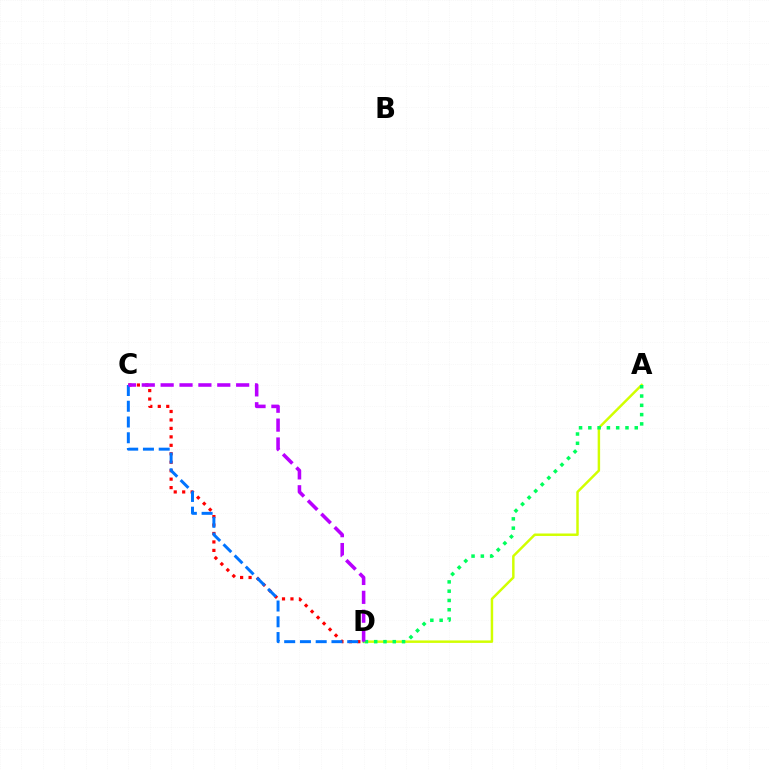{('A', 'D'): [{'color': '#d1ff00', 'line_style': 'solid', 'thickness': 1.78}, {'color': '#00ff5c', 'line_style': 'dotted', 'thickness': 2.52}], ('C', 'D'): [{'color': '#ff0000', 'line_style': 'dotted', 'thickness': 2.3}, {'color': '#0074ff', 'line_style': 'dashed', 'thickness': 2.14}, {'color': '#b900ff', 'line_style': 'dashed', 'thickness': 2.56}]}